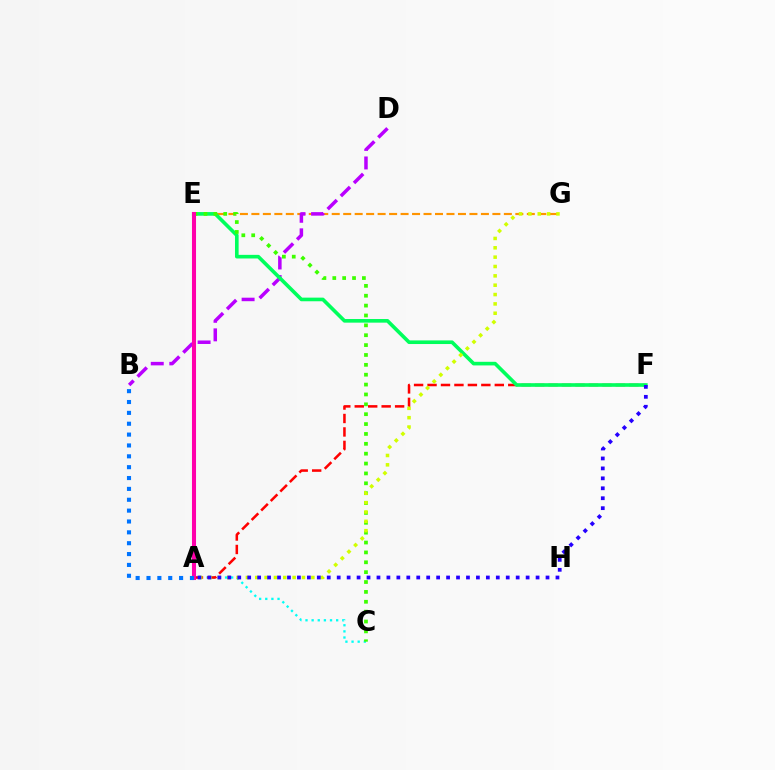{('A', 'C'): [{'color': '#00fff6', 'line_style': 'dotted', 'thickness': 1.67}], ('E', 'G'): [{'color': '#ff9400', 'line_style': 'dashed', 'thickness': 1.56}], ('B', 'D'): [{'color': '#b900ff', 'line_style': 'dashed', 'thickness': 2.52}], ('A', 'F'): [{'color': '#ff0000', 'line_style': 'dashed', 'thickness': 1.83}, {'color': '#2500ff', 'line_style': 'dotted', 'thickness': 2.7}], ('E', 'F'): [{'color': '#00ff5c', 'line_style': 'solid', 'thickness': 2.61}], ('C', 'E'): [{'color': '#3dff00', 'line_style': 'dotted', 'thickness': 2.68}], ('A', 'G'): [{'color': '#d1ff00', 'line_style': 'dotted', 'thickness': 2.54}], ('A', 'E'): [{'color': '#ff00ac', 'line_style': 'solid', 'thickness': 2.92}], ('A', 'B'): [{'color': '#0074ff', 'line_style': 'dotted', 'thickness': 2.95}]}